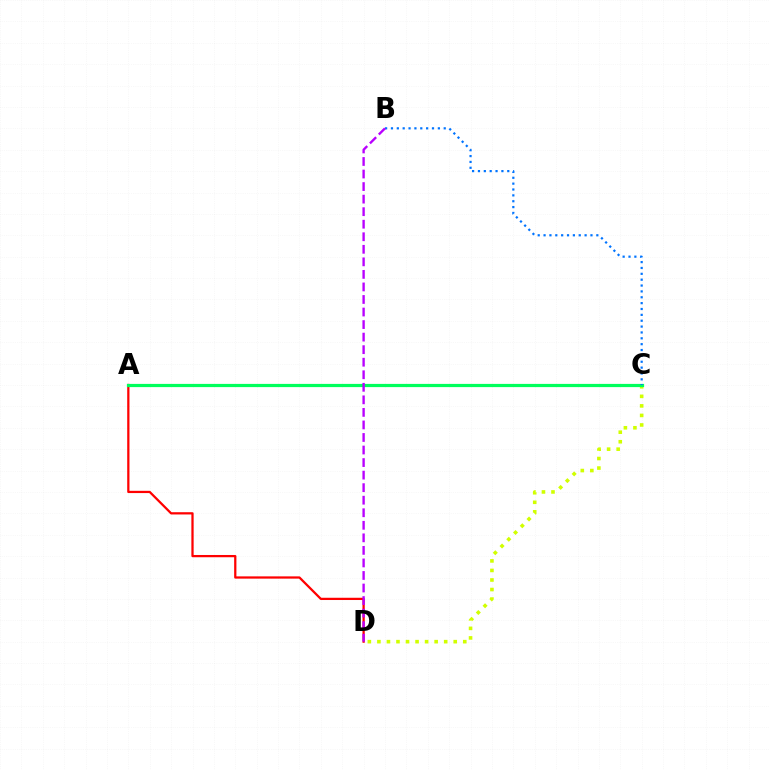{('A', 'D'): [{'color': '#ff0000', 'line_style': 'solid', 'thickness': 1.62}], ('C', 'D'): [{'color': '#d1ff00', 'line_style': 'dotted', 'thickness': 2.59}], ('A', 'C'): [{'color': '#00ff5c', 'line_style': 'solid', 'thickness': 2.31}], ('B', 'C'): [{'color': '#0074ff', 'line_style': 'dotted', 'thickness': 1.59}], ('B', 'D'): [{'color': '#b900ff', 'line_style': 'dashed', 'thickness': 1.7}]}